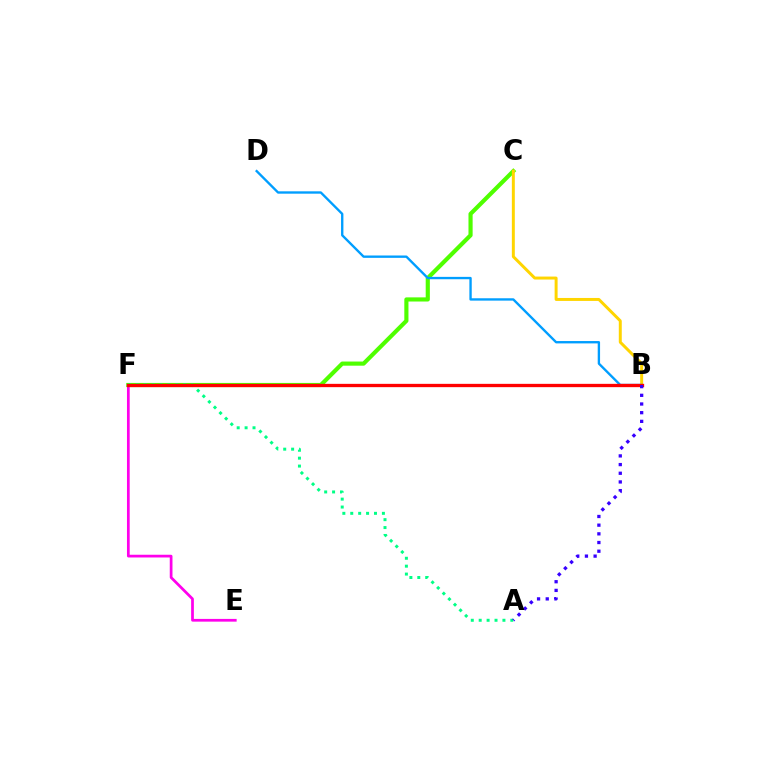{('E', 'F'): [{'color': '#ff00ed', 'line_style': 'solid', 'thickness': 1.97}], ('C', 'F'): [{'color': '#4fff00', 'line_style': 'solid', 'thickness': 2.99}], ('B', 'C'): [{'color': '#ffd500', 'line_style': 'solid', 'thickness': 2.14}], ('B', 'D'): [{'color': '#009eff', 'line_style': 'solid', 'thickness': 1.7}], ('A', 'F'): [{'color': '#00ff86', 'line_style': 'dotted', 'thickness': 2.15}], ('B', 'F'): [{'color': '#ff0000', 'line_style': 'solid', 'thickness': 2.38}], ('A', 'B'): [{'color': '#3700ff', 'line_style': 'dotted', 'thickness': 2.36}]}